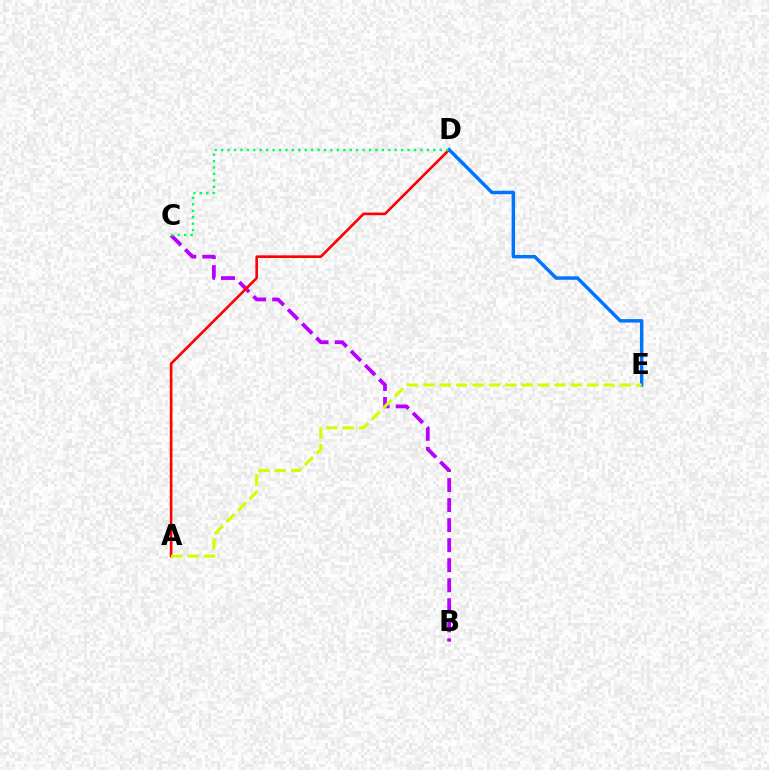{('B', 'C'): [{'color': '#b900ff', 'line_style': 'dashed', 'thickness': 2.72}], ('A', 'D'): [{'color': '#ff0000', 'line_style': 'solid', 'thickness': 1.88}], ('D', 'E'): [{'color': '#0074ff', 'line_style': 'solid', 'thickness': 2.49}], ('A', 'E'): [{'color': '#d1ff00', 'line_style': 'dashed', 'thickness': 2.23}], ('C', 'D'): [{'color': '#00ff5c', 'line_style': 'dotted', 'thickness': 1.75}]}